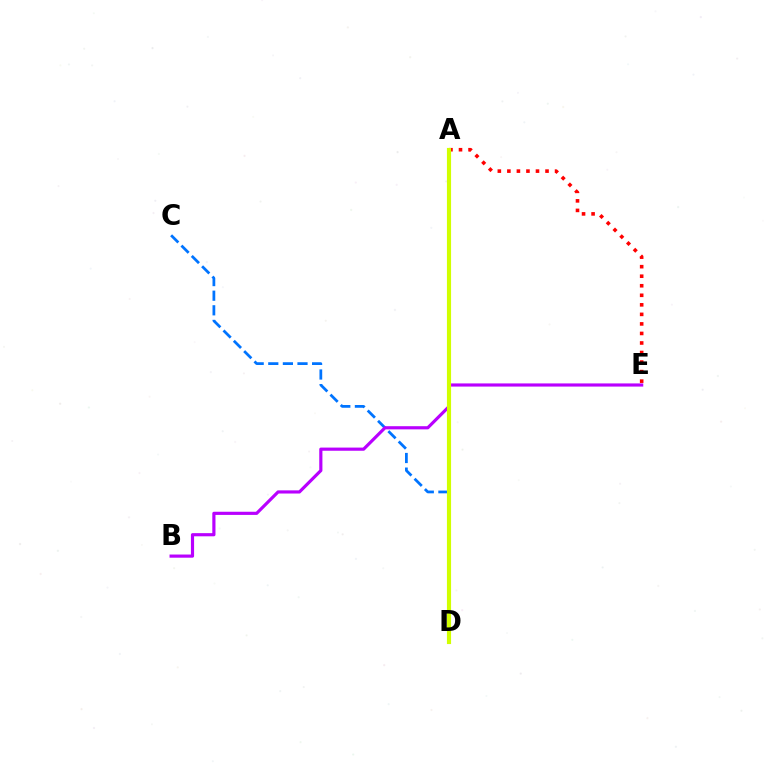{('A', 'D'): [{'color': '#00ff5c', 'line_style': 'dotted', 'thickness': 2.7}, {'color': '#d1ff00', 'line_style': 'solid', 'thickness': 2.98}], ('A', 'E'): [{'color': '#ff0000', 'line_style': 'dotted', 'thickness': 2.59}], ('C', 'D'): [{'color': '#0074ff', 'line_style': 'dashed', 'thickness': 1.98}], ('B', 'E'): [{'color': '#b900ff', 'line_style': 'solid', 'thickness': 2.28}]}